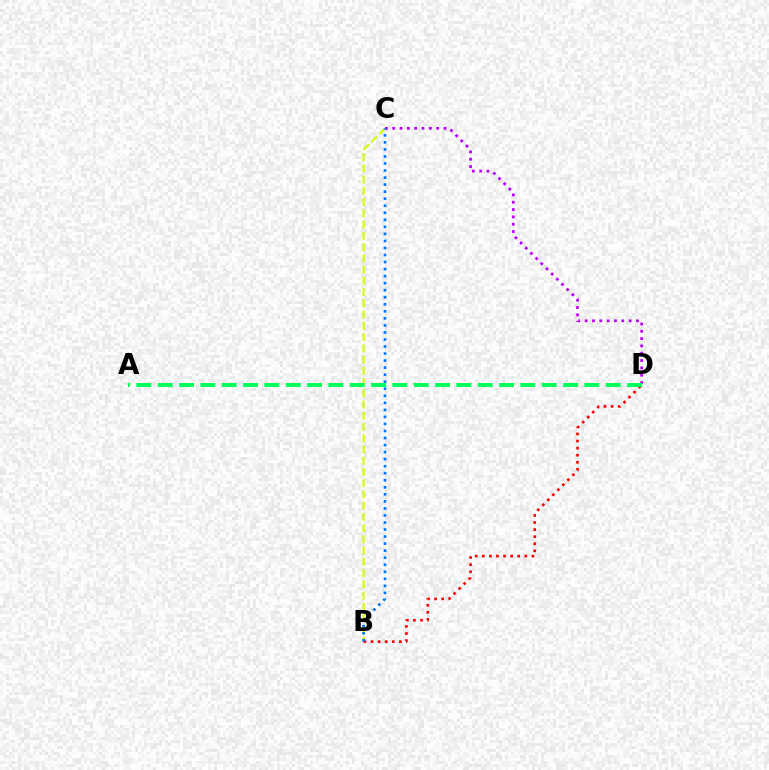{('B', 'C'): [{'color': '#d1ff00', 'line_style': 'dashed', 'thickness': 1.53}, {'color': '#0074ff', 'line_style': 'dotted', 'thickness': 1.91}], ('B', 'D'): [{'color': '#ff0000', 'line_style': 'dotted', 'thickness': 1.93}], ('C', 'D'): [{'color': '#b900ff', 'line_style': 'dotted', 'thickness': 1.99}], ('A', 'D'): [{'color': '#00ff5c', 'line_style': 'dashed', 'thickness': 2.9}]}